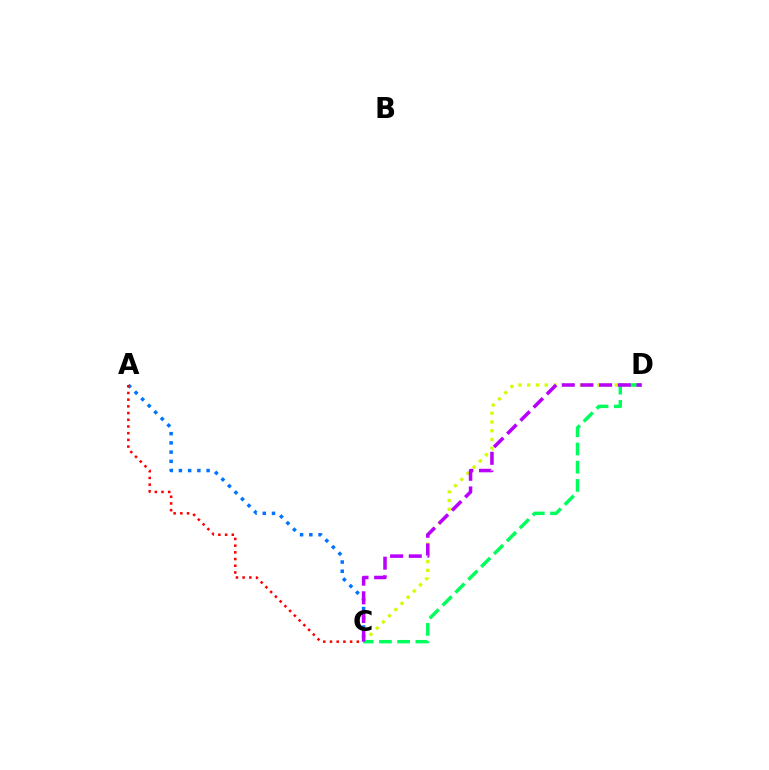{('A', 'C'): [{'color': '#0074ff', 'line_style': 'dotted', 'thickness': 2.51}, {'color': '#ff0000', 'line_style': 'dotted', 'thickness': 1.82}], ('C', 'D'): [{'color': '#d1ff00', 'line_style': 'dotted', 'thickness': 2.38}, {'color': '#00ff5c', 'line_style': 'dashed', 'thickness': 2.47}, {'color': '#b900ff', 'line_style': 'dashed', 'thickness': 2.54}]}